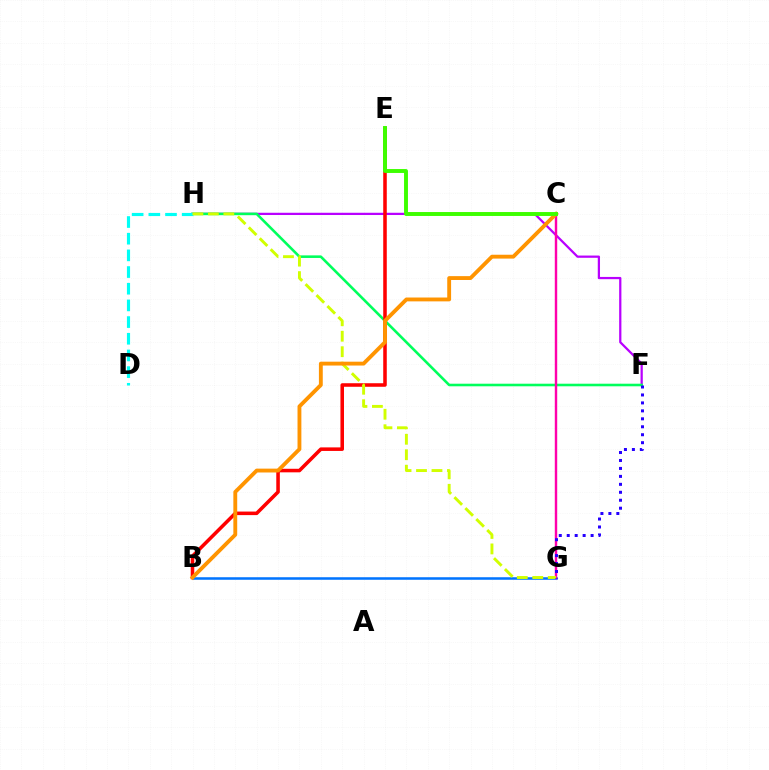{('F', 'H'): [{'color': '#b900ff', 'line_style': 'solid', 'thickness': 1.61}, {'color': '#00ff5c', 'line_style': 'solid', 'thickness': 1.86}], ('B', 'E'): [{'color': '#ff0000', 'line_style': 'solid', 'thickness': 2.56}], ('D', 'H'): [{'color': '#00fff6', 'line_style': 'dashed', 'thickness': 2.27}], ('B', 'G'): [{'color': '#0074ff', 'line_style': 'solid', 'thickness': 1.82}], ('C', 'G'): [{'color': '#ff00ac', 'line_style': 'solid', 'thickness': 1.74}], ('G', 'H'): [{'color': '#d1ff00', 'line_style': 'dashed', 'thickness': 2.1}], ('B', 'C'): [{'color': '#ff9400', 'line_style': 'solid', 'thickness': 2.78}], ('F', 'G'): [{'color': '#2500ff', 'line_style': 'dotted', 'thickness': 2.16}], ('C', 'E'): [{'color': '#3dff00', 'line_style': 'solid', 'thickness': 2.82}]}